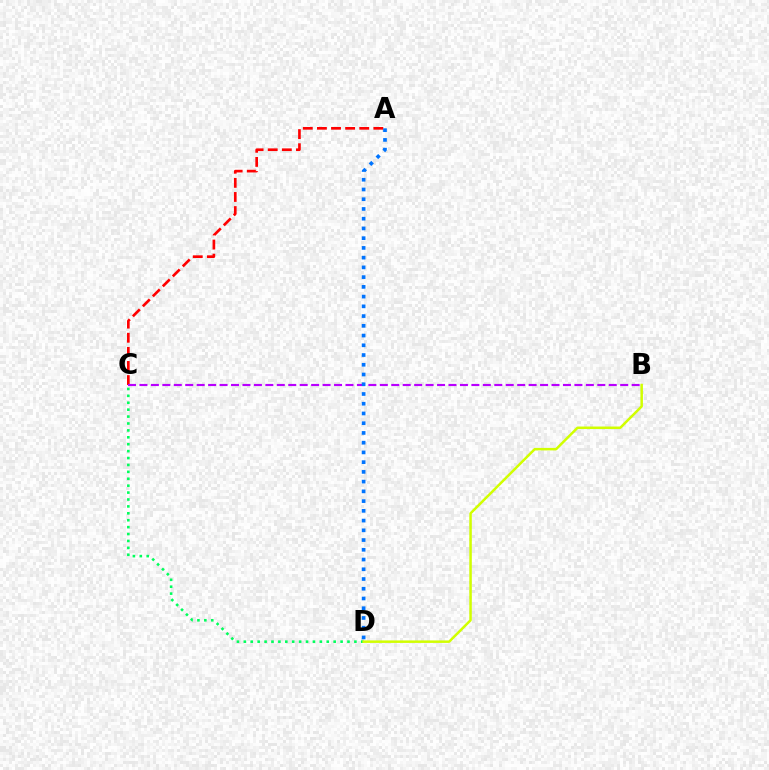{('A', 'C'): [{'color': '#ff0000', 'line_style': 'dashed', 'thickness': 1.92}], ('C', 'D'): [{'color': '#00ff5c', 'line_style': 'dotted', 'thickness': 1.88}], ('B', 'D'): [{'color': '#d1ff00', 'line_style': 'solid', 'thickness': 1.8}], ('B', 'C'): [{'color': '#b900ff', 'line_style': 'dashed', 'thickness': 1.55}], ('A', 'D'): [{'color': '#0074ff', 'line_style': 'dotted', 'thickness': 2.65}]}